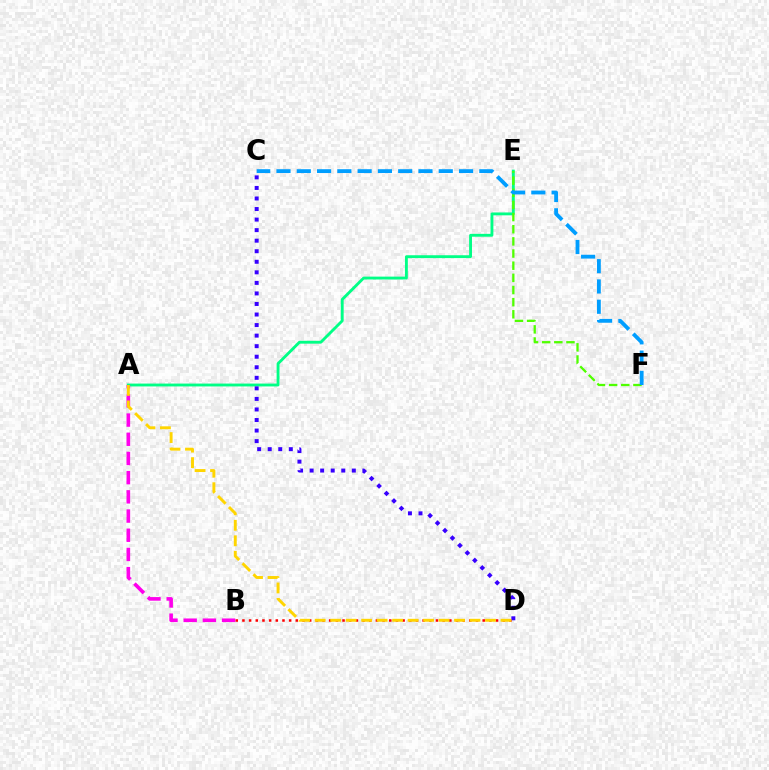{('A', 'E'): [{'color': '#00ff86', 'line_style': 'solid', 'thickness': 2.06}], ('B', 'D'): [{'color': '#ff0000', 'line_style': 'dotted', 'thickness': 1.81}], ('E', 'F'): [{'color': '#4fff00', 'line_style': 'dashed', 'thickness': 1.65}], ('A', 'B'): [{'color': '#ff00ed', 'line_style': 'dashed', 'thickness': 2.61}], ('C', 'F'): [{'color': '#009eff', 'line_style': 'dashed', 'thickness': 2.76}], ('C', 'D'): [{'color': '#3700ff', 'line_style': 'dotted', 'thickness': 2.87}], ('A', 'D'): [{'color': '#ffd500', 'line_style': 'dashed', 'thickness': 2.1}]}